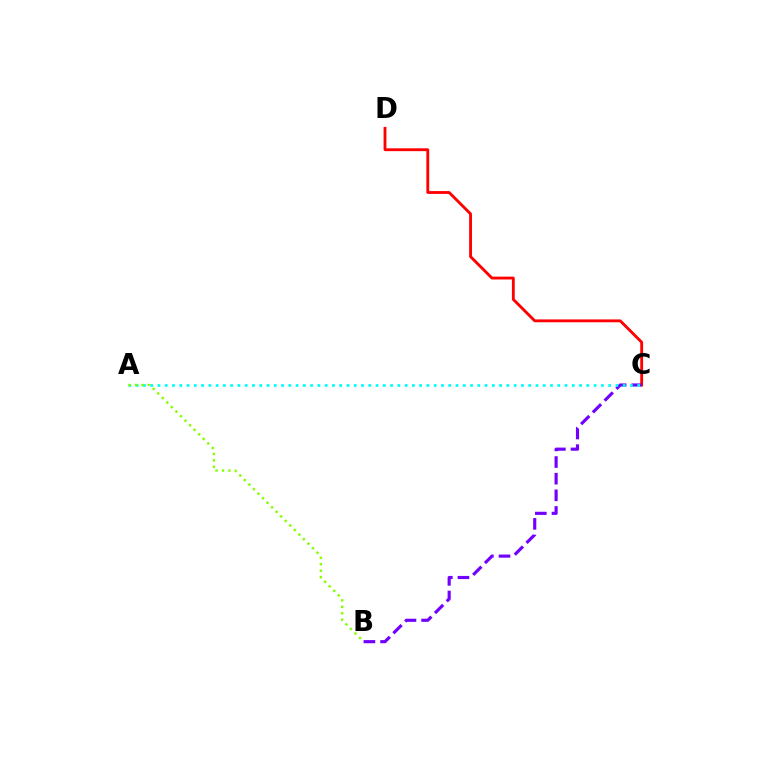{('C', 'D'): [{'color': '#ff0000', 'line_style': 'solid', 'thickness': 2.05}], ('B', 'C'): [{'color': '#7200ff', 'line_style': 'dashed', 'thickness': 2.26}], ('A', 'C'): [{'color': '#00fff6', 'line_style': 'dotted', 'thickness': 1.98}], ('A', 'B'): [{'color': '#84ff00', 'line_style': 'dotted', 'thickness': 1.75}]}